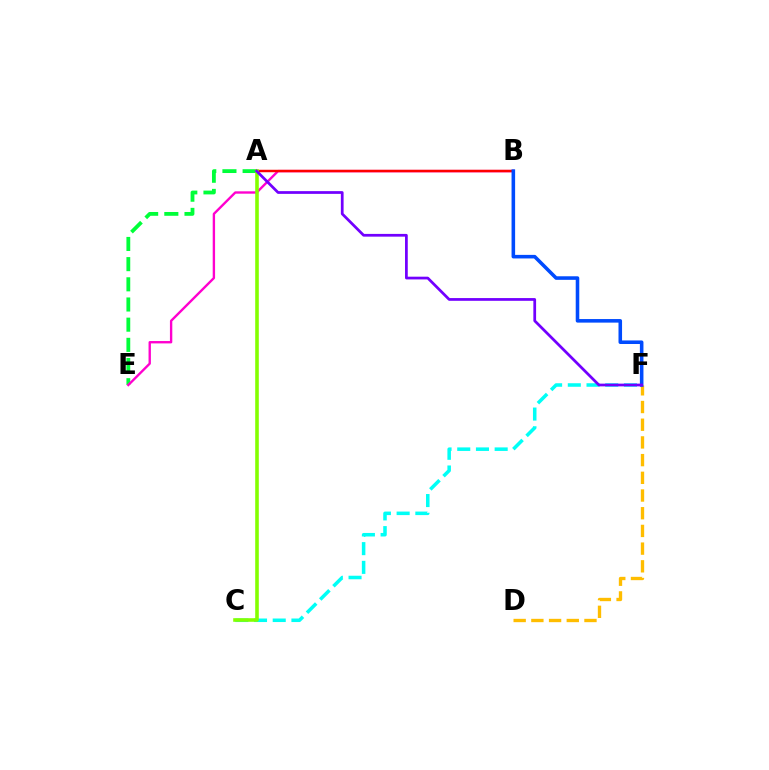{('A', 'E'): [{'color': '#00ff39', 'line_style': 'dashed', 'thickness': 2.74}], ('B', 'E'): [{'color': '#ff00cf', 'line_style': 'solid', 'thickness': 1.71}], ('D', 'F'): [{'color': '#ffbd00', 'line_style': 'dashed', 'thickness': 2.4}], ('A', 'B'): [{'color': '#ff0000', 'line_style': 'solid', 'thickness': 1.78}], ('B', 'F'): [{'color': '#004bff', 'line_style': 'solid', 'thickness': 2.57}], ('C', 'F'): [{'color': '#00fff6', 'line_style': 'dashed', 'thickness': 2.54}], ('A', 'C'): [{'color': '#84ff00', 'line_style': 'solid', 'thickness': 2.59}], ('A', 'F'): [{'color': '#7200ff', 'line_style': 'solid', 'thickness': 1.97}]}